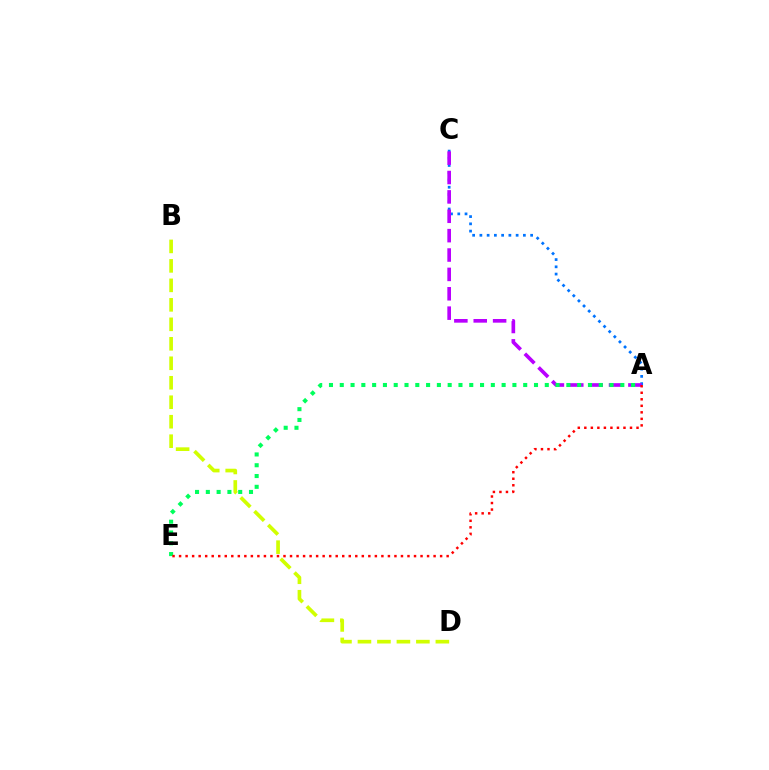{('A', 'C'): [{'color': '#0074ff', 'line_style': 'dotted', 'thickness': 1.97}, {'color': '#b900ff', 'line_style': 'dashed', 'thickness': 2.63}], ('B', 'D'): [{'color': '#d1ff00', 'line_style': 'dashed', 'thickness': 2.65}], ('A', 'E'): [{'color': '#00ff5c', 'line_style': 'dotted', 'thickness': 2.93}, {'color': '#ff0000', 'line_style': 'dotted', 'thickness': 1.77}]}